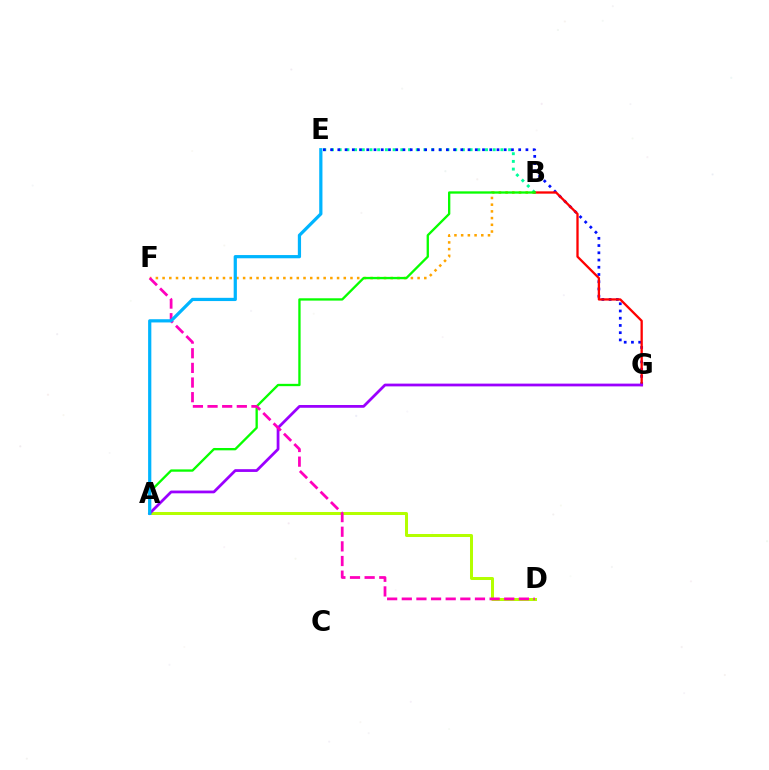{('B', 'F'): [{'color': '#ffa500', 'line_style': 'dotted', 'thickness': 1.82}], ('B', 'E'): [{'color': '#00ff9d', 'line_style': 'dotted', 'thickness': 2.09}], ('E', 'G'): [{'color': '#0010ff', 'line_style': 'dotted', 'thickness': 1.97}], ('A', 'D'): [{'color': '#b3ff00', 'line_style': 'solid', 'thickness': 2.16}], ('B', 'G'): [{'color': '#ff0000', 'line_style': 'solid', 'thickness': 1.66}], ('A', 'B'): [{'color': '#08ff00', 'line_style': 'solid', 'thickness': 1.67}], ('A', 'G'): [{'color': '#9b00ff', 'line_style': 'solid', 'thickness': 1.99}], ('D', 'F'): [{'color': '#ff00bd', 'line_style': 'dashed', 'thickness': 1.99}], ('A', 'E'): [{'color': '#00b5ff', 'line_style': 'solid', 'thickness': 2.32}]}